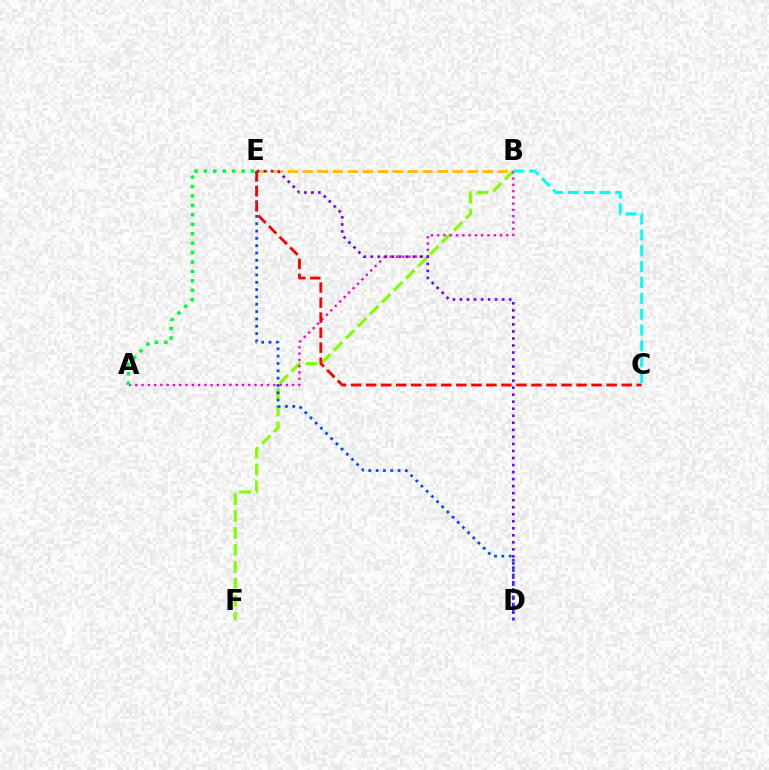{('B', 'F'): [{'color': '#84ff00', 'line_style': 'dashed', 'thickness': 2.3}], ('B', 'E'): [{'color': '#ffbd00', 'line_style': 'dashed', 'thickness': 2.04}], ('A', 'B'): [{'color': '#ff00cf', 'line_style': 'dotted', 'thickness': 1.7}], ('A', 'E'): [{'color': '#00ff39', 'line_style': 'dotted', 'thickness': 2.56}], ('B', 'C'): [{'color': '#00fff6', 'line_style': 'dashed', 'thickness': 2.15}], ('D', 'E'): [{'color': '#004bff', 'line_style': 'dotted', 'thickness': 1.99}, {'color': '#7200ff', 'line_style': 'dotted', 'thickness': 1.91}], ('C', 'E'): [{'color': '#ff0000', 'line_style': 'dashed', 'thickness': 2.04}]}